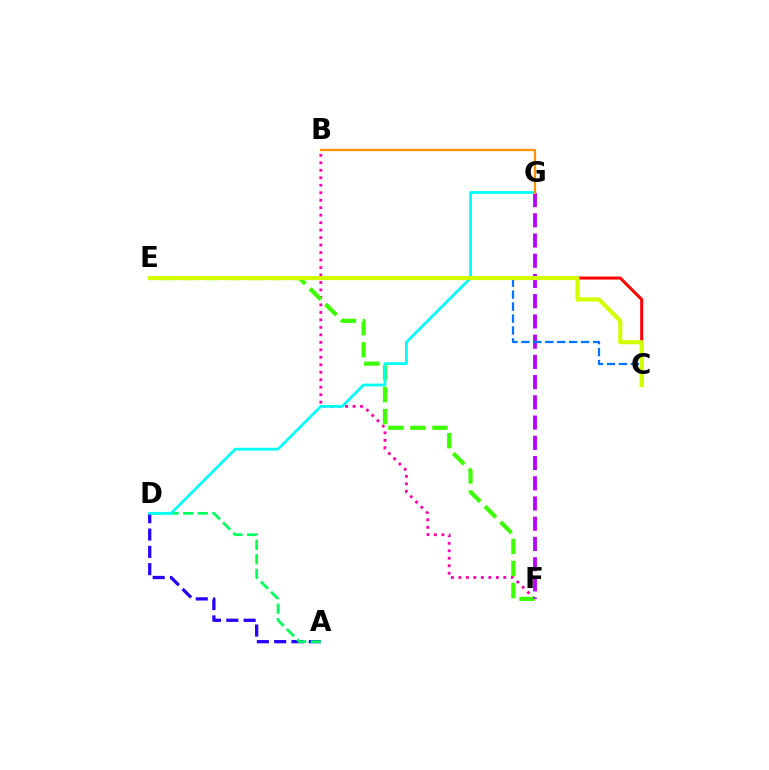{('A', 'D'): [{'color': '#2500ff', 'line_style': 'dashed', 'thickness': 2.35}, {'color': '#00ff5c', 'line_style': 'dashed', 'thickness': 1.98}], ('B', 'F'): [{'color': '#ff00ac', 'line_style': 'dotted', 'thickness': 2.03}], ('E', 'F'): [{'color': '#3dff00', 'line_style': 'dashed', 'thickness': 3.0}], ('C', 'E'): [{'color': '#ff0000', 'line_style': 'solid', 'thickness': 2.17}, {'color': '#0074ff', 'line_style': 'dashed', 'thickness': 1.62}, {'color': '#d1ff00', 'line_style': 'solid', 'thickness': 2.96}], ('F', 'G'): [{'color': '#b900ff', 'line_style': 'dashed', 'thickness': 2.75}], ('D', 'G'): [{'color': '#00fff6', 'line_style': 'solid', 'thickness': 2.0}], ('B', 'G'): [{'color': '#ff9400', 'line_style': 'solid', 'thickness': 1.66}]}